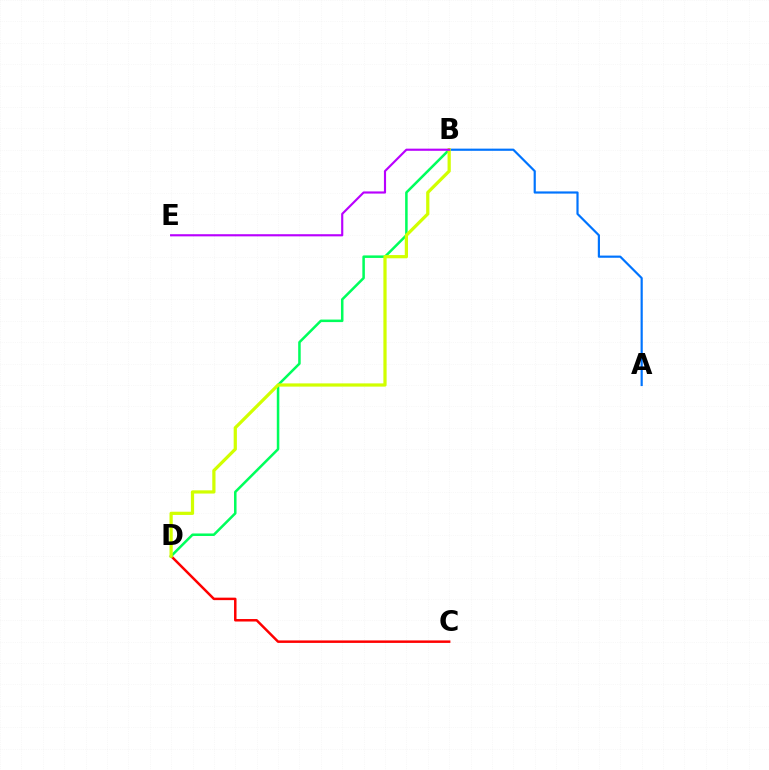{('C', 'D'): [{'color': '#ff0000', 'line_style': 'solid', 'thickness': 1.79}], ('A', 'B'): [{'color': '#0074ff', 'line_style': 'solid', 'thickness': 1.57}], ('B', 'D'): [{'color': '#00ff5c', 'line_style': 'solid', 'thickness': 1.82}, {'color': '#d1ff00', 'line_style': 'solid', 'thickness': 2.32}], ('B', 'E'): [{'color': '#b900ff', 'line_style': 'solid', 'thickness': 1.54}]}